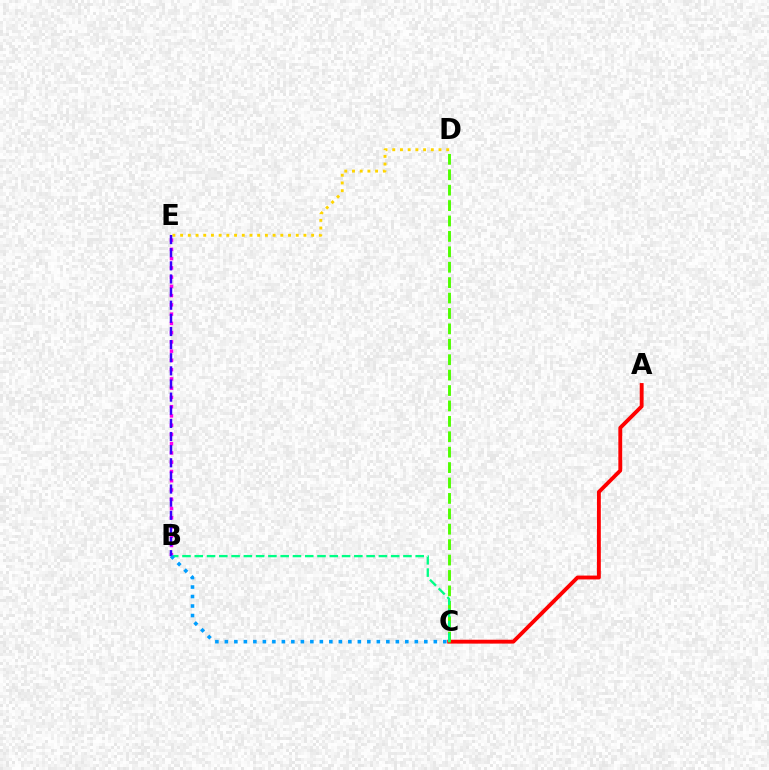{('D', 'E'): [{'color': '#ffd500', 'line_style': 'dotted', 'thickness': 2.09}], ('A', 'C'): [{'color': '#ff0000', 'line_style': 'solid', 'thickness': 2.78}], ('C', 'D'): [{'color': '#4fff00', 'line_style': 'dashed', 'thickness': 2.09}], ('B', 'C'): [{'color': '#00ff86', 'line_style': 'dashed', 'thickness': 1.67}, {'color': '#009eff', 'line_style': 'dotted', 'thickness': 2.58}], ('B', 'E'): [{'color': '#ff00ed', 'line_style': 'dotted', 'thickness': 2.51}, {'color': '#3700ff', 'line_style': 'dashed', 'thickness': 1.78}]}